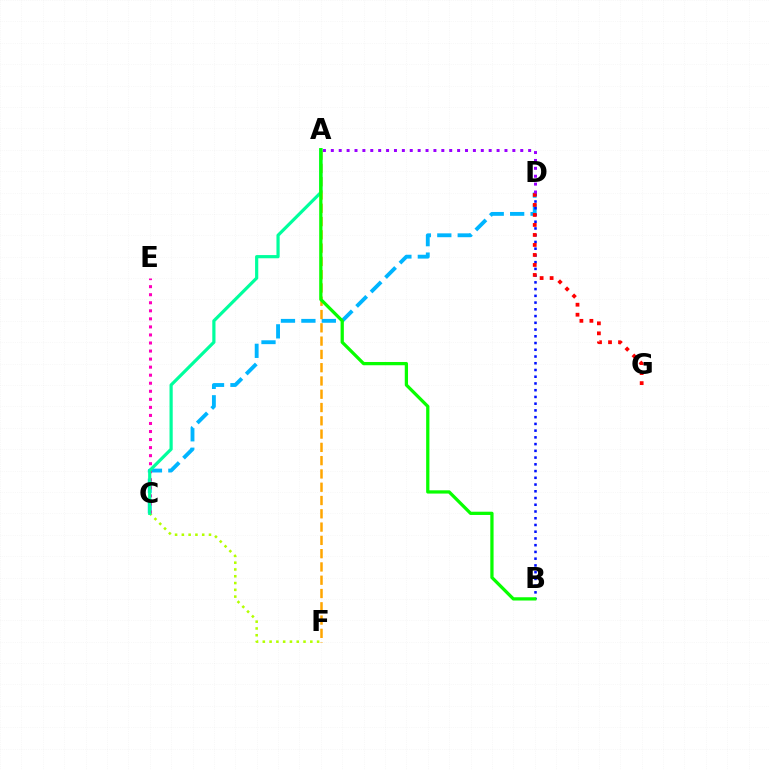{('C', 'F'): [{'color': '#b3ff00', 'line_style': 'dotted', 'thickness': 1.84}], ('C', 'D'): [{'color': '#00b5ff', 'line_style': 'dashed', 'thickness': 2.78}], ('B', 'D'): [{'color': '#0010ff', 'line_style': 'dotted', 'thickness': 1.83}], ('D', 'G'): [{'color': '#ff0000', 'line_style': 'dotted', 'thickness': 2.72}], ('A', 'F'): [{'color': '#ffa500', 'line_style': 'dashed', 'thickness': 1.8}], ('A', 'D'): [{'color': '#9b00ff', 'line_style': 'dotted', 'thickness': 2.14}], ('C', 'E'): [{'color': '#ff00bd', 'line_style': 'dotted', 'thickness': 2.19}], ('A', 'C'): [{'color': '#00ff9d', 'line_style': 'solid', 'thickness': 2.3}], ('A', 'B'): [{'color': '#08ff00', 'line_style': 'solid', 'thickness': 2.35}]}